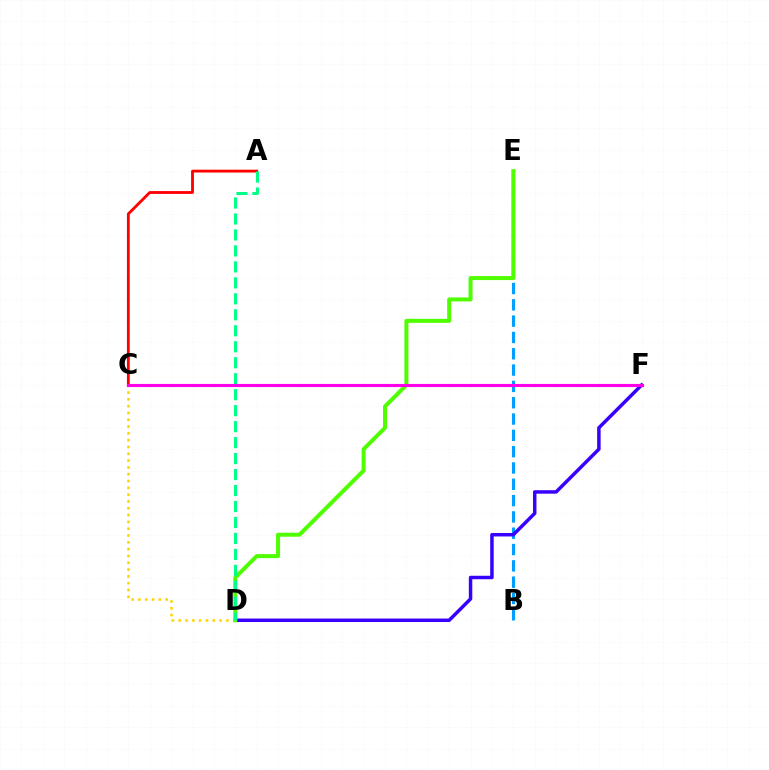{('B', 'E'): [{'color': '#009eff', 'line_style': 'dashed', 'thickness': 2.22}], ('A', 'C'): [{'color': '#ff0000', 'line_style': 'solid', 'thickness': 2.04}], ('D', 'F'): [{'color': '#3700ff', 'line_style': 'solid', 'thickness': 2.5}], ('C', 'D'): [{'color': '#ffd500', 'line_style': 'dotted', 'thickness': 1.85}], ('D', 'E'): [{'color': '#4fff00', 'line_style': 'solid', 'thickness': 2.88}], ('A', 'D'): [{'color': '#00ff86', 'line_style': 'dashed', 'thickness': 2.17}], ('C', 'F'): [{'color': '#ff00ed', 'line_style': 'solid', 'thickness': 2.25}]}